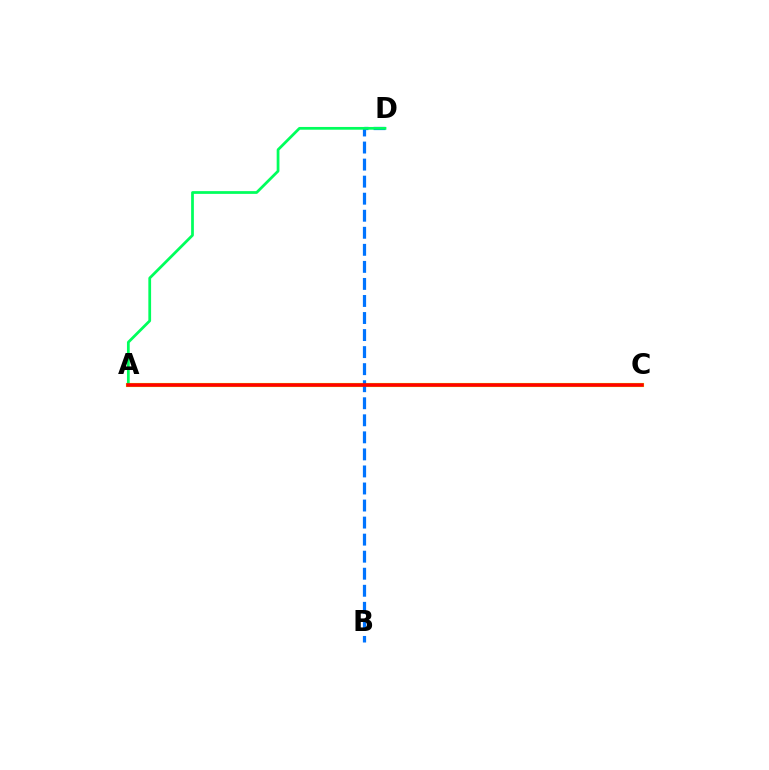{('A', 'C'): [{'color': '#b900ff', 'line_style': 'dotted', 'thickness': 2.11}, {'color': '#d1ff00', 'line_style': 'solid', 'thickness': 3.0}, {'color': '#ff0000', 'line_style': 'solid', 'thickness': 2.58}], ('B', 'D'): [{'color': '#0074ff', 'line_style': 'dashed', 'thickness': 2.32}], ('A', 'D'): [{'color': '#00ff5c', 'line_style': 'solid', 'thickness': 1.98}]}